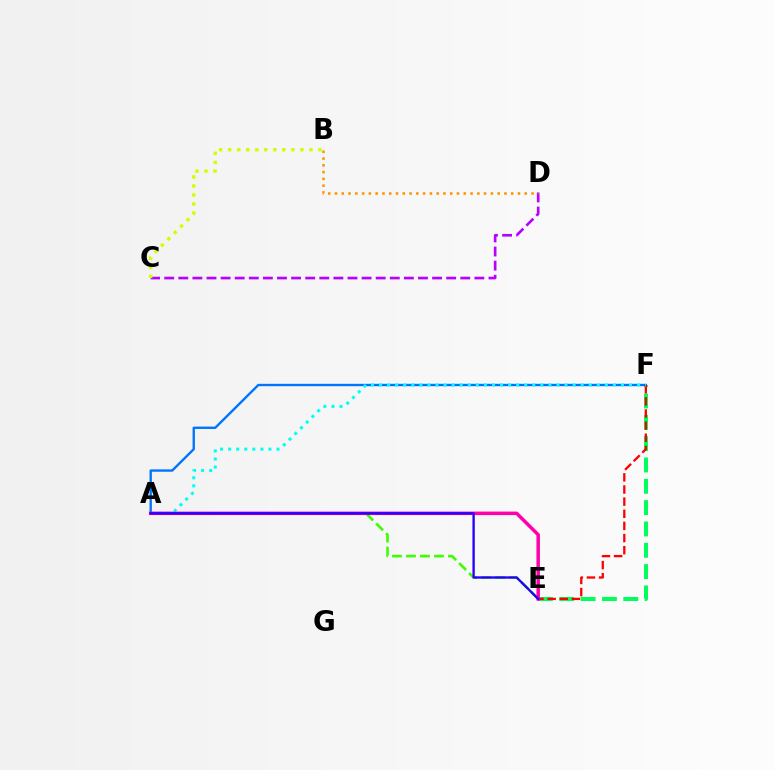{('A', 'E'): [{'color': '#3dff00', 'line_style': 'dashed', 'thickness': 1.9}, {'color': '#ff00ac', 'line_style': 'solid', 'thickness': 2.51}, {'color': '#2500ff', 'line_style': 'solid', 'thickness': 1.7}], ('E', 'F'): [{'color': '#00ff5c', 'line_style': 'dashed', 'thickness': 2.9}, {'color': '#ff0000', 'line_style': 'dashed', 'thickness': 1.65}], ('C', 'D'): [{'color': '#b900ff', 'line_style': 'dashed', 'thickness': 1.92}], ('A', 'F'): [{'color': '#0074ff', 'line_style': 'solid', 'thickness': 1.7}, {'color': '#00fff6', 'line_style': 'dotted', 'thickness': 2.19}], ('B', 'C'): [{'color': '#d1ff00', 'line_style': 'dotted', 'thickness': 2.45}], ('B', 'D'): [{'color': '#ff9400', 'line_style': 'dotted', 'thickness': 1.84}]}